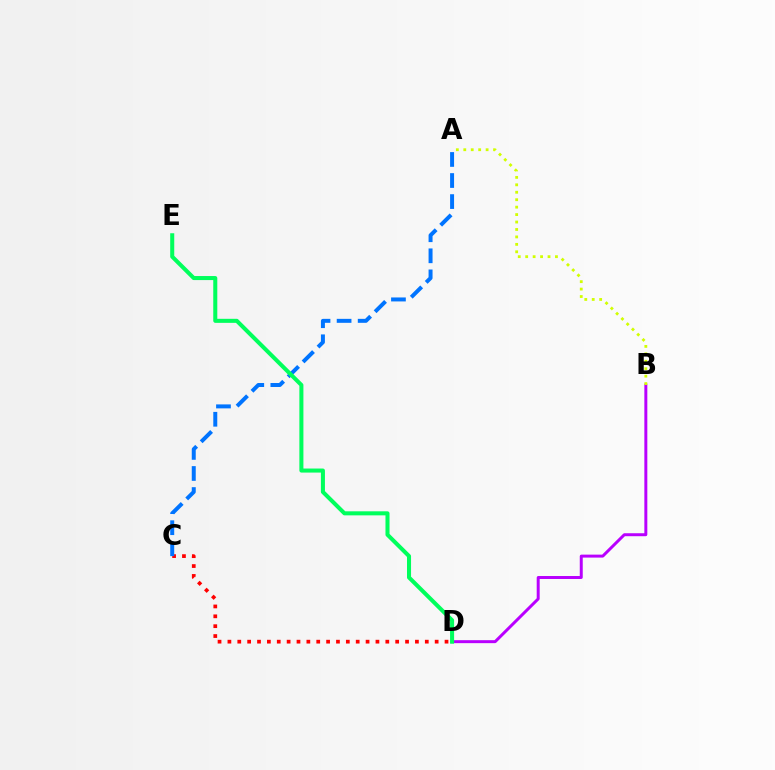{('B', 'D'): [{'color': '#b900ff', 'line_style': 'solid', 'thickness': 2.14}], ('C', 'D'): [{'color': '#ff0000', 'line_style': 'dotted', 'thickness': 2.68}], ('A', 'C'): [{'color': '#0074ff', 'line_style': 'dashed', 'thickness': 2.86}], ('A', 'B'): [{'color': '#d1ff00', 'line_style': 'dotted', 'thickness': 2.02}], ('D', 'E'): [{'color': '#00ff5c', 'line_style': 'solid', 'thickness': 2.91}]}